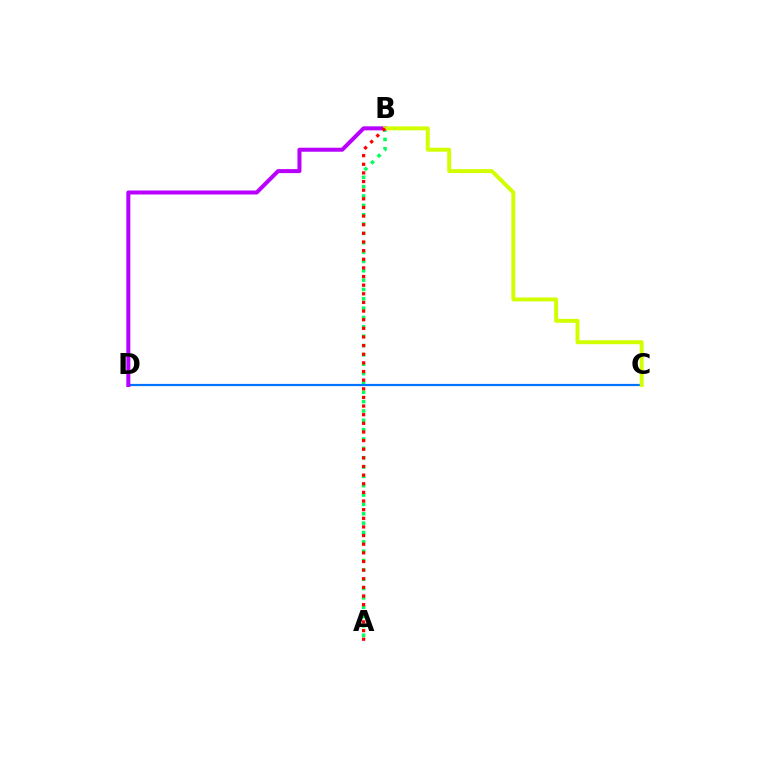{('A', 'B'): [{'color': '#00ff5c', 'line_style': 'dotted', 'thickness': 2.54}, {'color': '#ff0000', 'line_style': 'dotted', 'thickness': 2.35}], ('C', 'D'): [{'color': '#0074ff', 'line_style': 'solid', 'thickness': 1.58}], ('B', 'D'): [{'color': '#b900ff', 'line_style': 'solid', 'thickness': 2.89}], ('B', 'C'): [{'color': '#d1ff00', 'line_style': 'solid', 'thickness': 2.83}]}